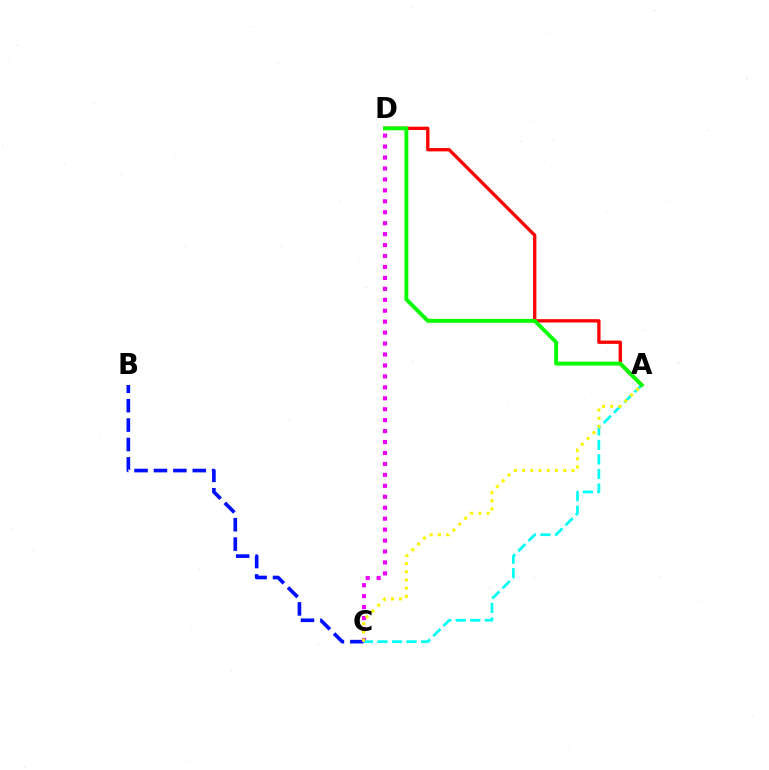{('B', 'C'): [{'color': '#0010ff', 'line_style': 'dashed', 'thickness': 2.64}], ('C', 'D'): [{'color': '#ee00ff', 'line_style': 'dotted', 'thickness': 2.97}], ('A', 'C'): [{'color': '#00fff6', 'line_style': 'dashed', 'thickness': 1.97}, {'color': '#fcf500', 'line_style': 'dotted', 'thickness': 2.23}], ('A', 'D'): [{'color': '#ff0000', 'line_style': 'solid', 'thickness': 2.39}, {'color': '#08ff00', 'line_style': 'solid', 'thickness': 2.79}]}